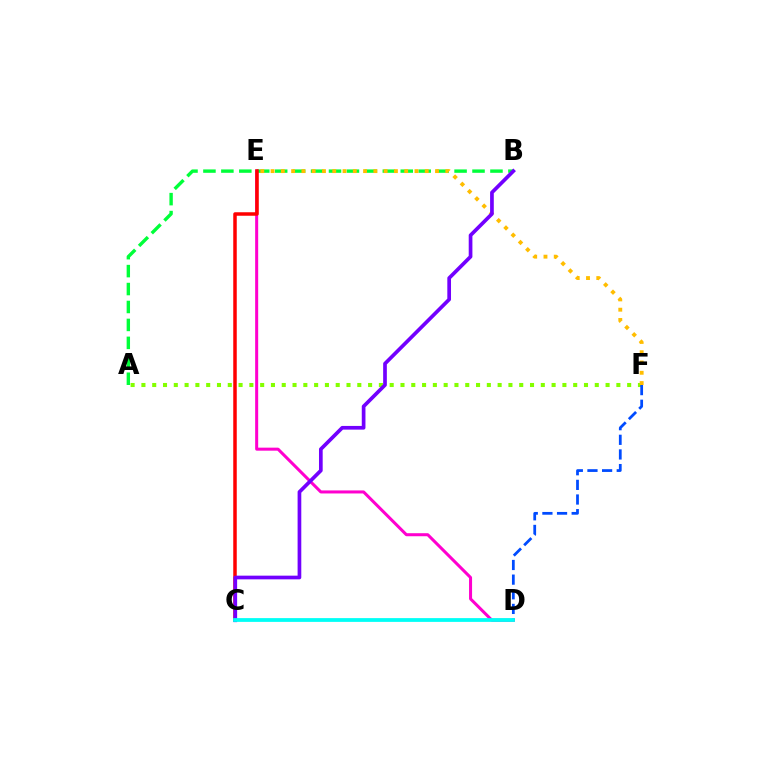{('D', 'E'): [{'color': '#ff00cf', 'line_style': 'solid', 'thickness': 2.18}], ('A', 'B'): [{'color': '#00ff39', 'line_style': 'dashed', 'thickness': 2.44}], ('A', 'F'): [{'color': '#84ff00', 'line_style': 'dotted', 'thickness': 2.93}], ('C', 'E'): [{'color': '#ff0000', 'line_style': 'solid', 'thickness': 2.52}], ('E', 'F'): [{'color': '#ffbd00', 'line_style': 'dotted', 'thickness': 2.79}], ('B', 'C'): [{'color': '#7200ff', 'line_style': 'solid', 'thickness': 2.66}], ('D', 'F'): [{'color': '#004bff', 'line_style': 'dashed', 'thickness': 1.99}], ('C', 'D'): [{'color': '#00fff6', 'line_style': 'solid', 'thickness': 2.72}]}